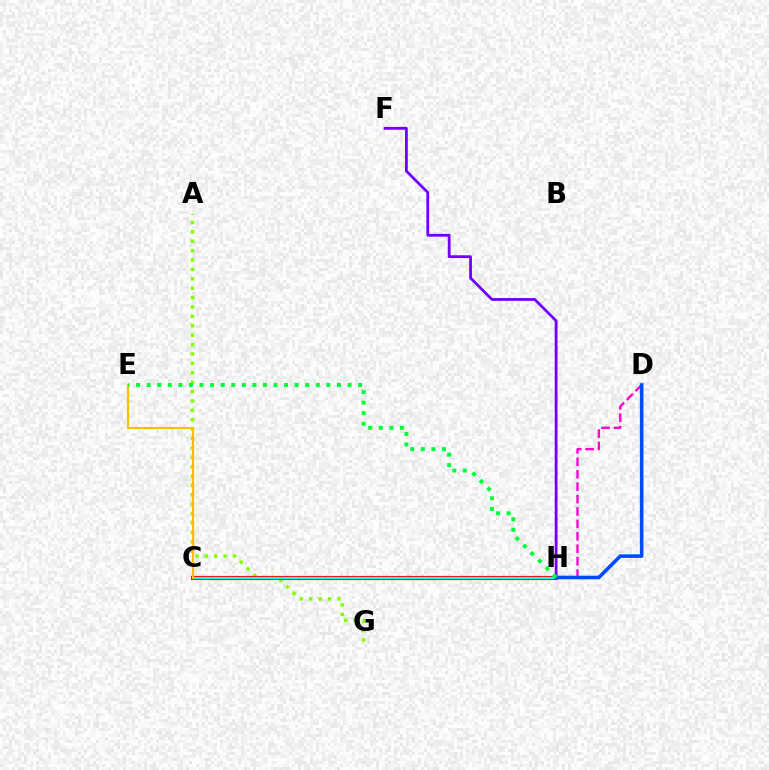{('A', 'G'): [{'color': '#84ff00', 'line_style': 'dotted', 'thickness': 2.55}], ('C', 'H'): [{'color': '#ff0000', 'line_style': 'solid', 'thickness': 2.98}, {'color': '#00fff6', 'line_style': 'solid', 'thickness': 1.61}], ('C', 'E'): [{'color': '#ffbd00', 'line_style': 'solid', 'thickness': 1.54}], ('D', 'H'): [{'color': '#ff00cf', 'line_style': 'dashed', 'thickness': 1.69}, {'color': '#004bff', 'line_style': 'solid', 'thickness': 2.58}], ('F', 'H'): [{'color': '#7200ff', 'line_style': 'solid', 'thickness': 2.01}], ('E', 'H'): [{'color': '#00ff39', 'line_style': 'dotted', 'thickness': 2.87}]}